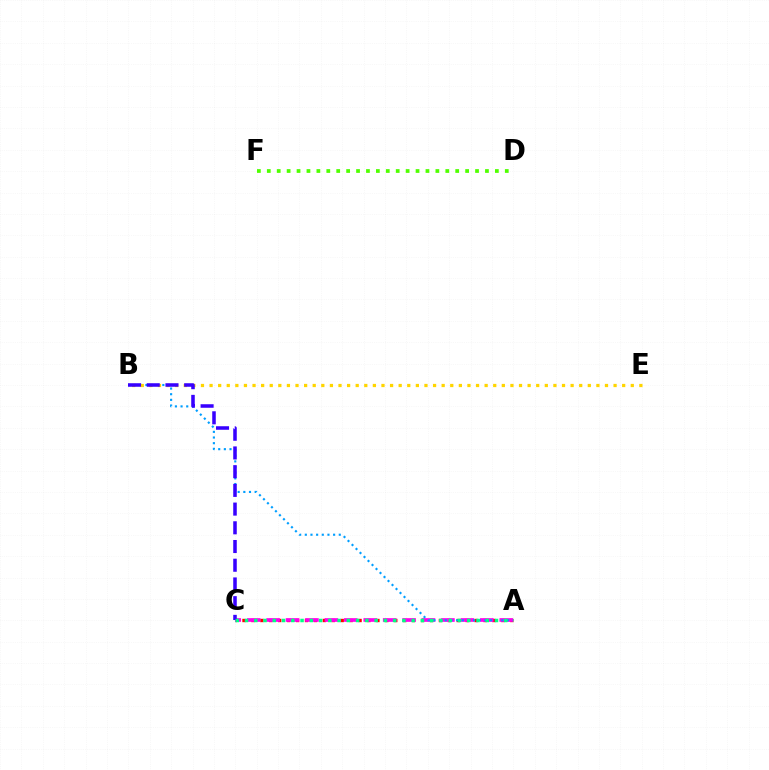{('A', 'C'): [{'color': '#ff0000', 'line_style': 'dotted', 'thickness': 2.43}, {'color': '#ff00ed', 'line_style': 'dashed', 'thickness': 2.64}, {'color': '#00ff86', 'line_style': 'dotted', 'thickness': 2.52}], ('A', 'B'): [{'color': '#009eff', 'line_style': 'dotted', 'thickness': 1.54}], ('B', 'E'): [{'color': '#ffd500', 'line_style': 'dotted', 'thickness': 2.34}], ('B', 'C'): [{'color': '#3700ff', 'line_style': 'dashed', 'thickness': 2.54}], ('D', 'F'): [{'color': '#4fff00', 'line_style': 'dotted', 'thickness': 2.69}]}